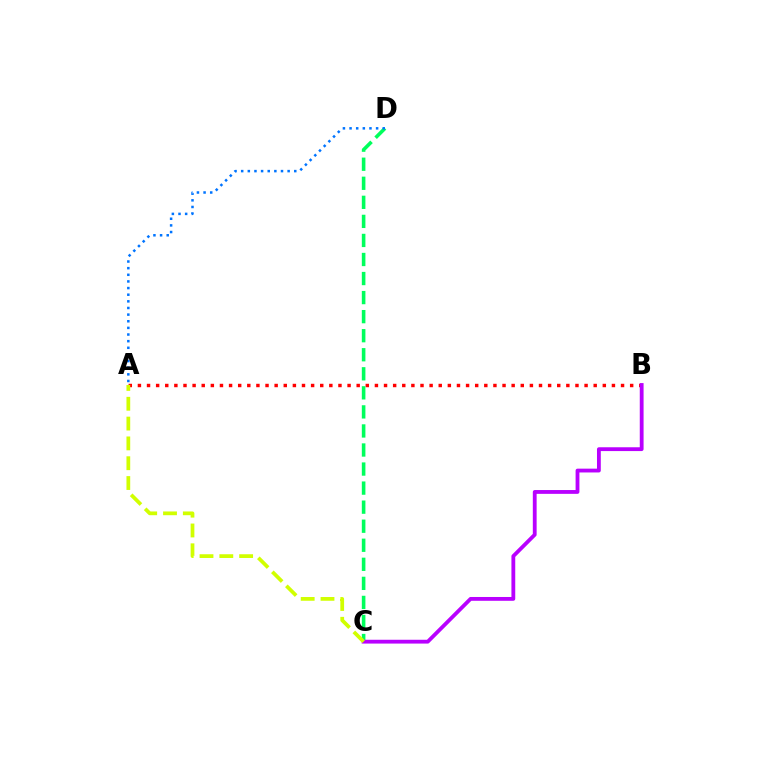{('A', 'B'): [{'color': '#ff0000', 'line_style': 'dotted', 'thickness': 2.48}], ('C', 'D'): [{'color': '#00ff5c', 'line_style': 'dashed', 'thickness': 2.59}], ('B', 'C'): [{'color': '#b900ff', 'line_style': 'solid', 'thickness': 2.75}], ('A', 'D'): [{'color': '#0074ff', 'line_style': 'dotted', 'thickness': 1.8}], ('A', 'C'): [{'color': '#d1ff00', 'line_style': 'dashed', 'thickness': 2.69}]}